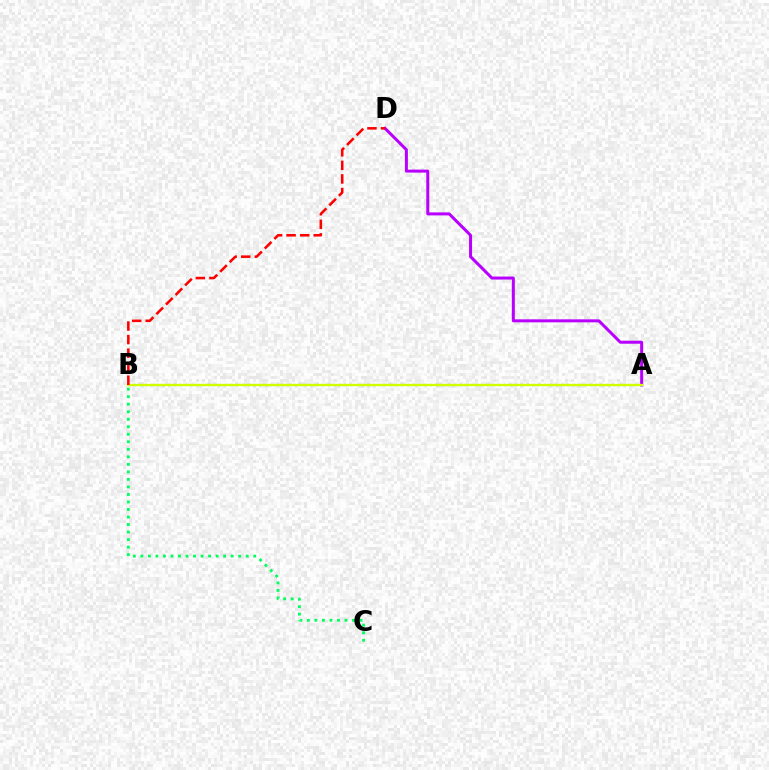{('A', 'B'): [{'color': '#0074ff', 'line_style': 'dotted', 'thickness': 1.55}, {'color': '#d1ff00', 'line_style': 'solid', 'thickness': 1.68}], ('A', 'D'): [{'color': '#b900ff', 'line_style': 'solid', 'thickness': 2.17}], ('B', 'C'): [{'color': '#00ff5c', 'line_style': 'dotted', 'thickness': 2.04}], ('B', 'D'): [{'color': '#ff0000', 'line_style': 'dashed', 'thickness': 1.84}]}